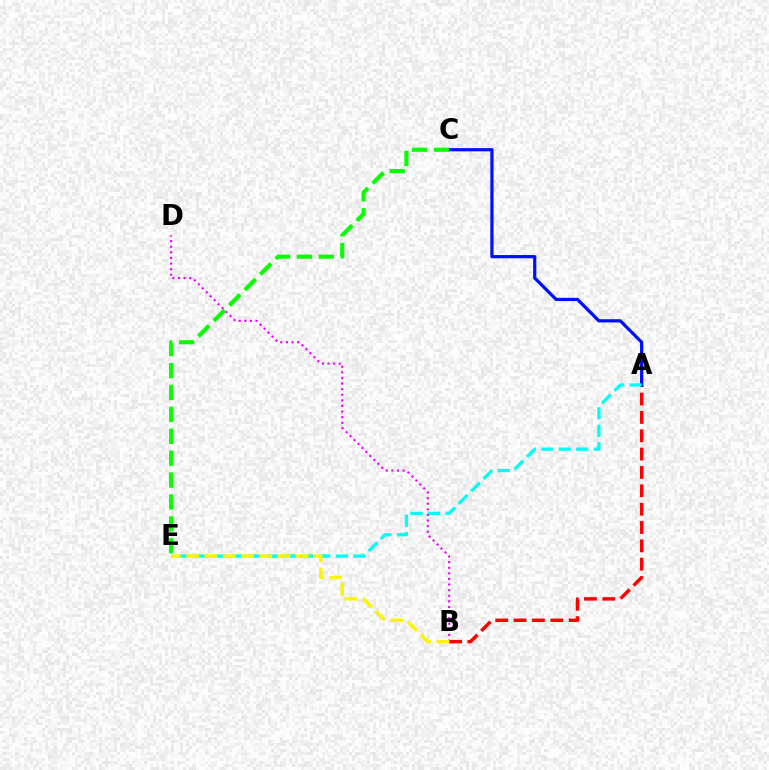{('A', 'B'): [{'color': '#ff0000', 'line_style': 'dashed', 'thickness': 2.49}], ('A', 'C'): [{'color': '#0010ff', 'line_style': 'solid', 'thickness': 2.33}], ('A', 'E'): [{'color': '#00fff6', 'line_style': 'dashed', 'thickness': 2.38}], ('B', 'D'): [{'color': '#ee00ff', 'line_style': 'dotted', 'thickness': 1.52}], ('B', 'E'): [{'color': '#fcf500', 'line_style': 'dashed', 'thickness': 2.48}], ('C', 'E'): [{'color': '#08ff00', 'line_style': 'dashed', 'thickness': 2.98}]}